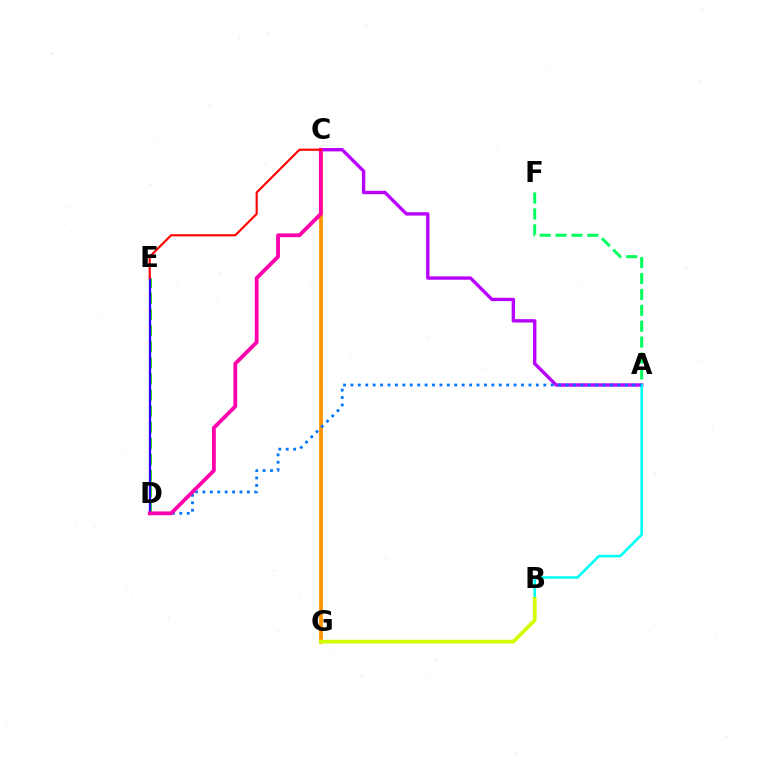{('D', 'E'): [{'color': '#3dff00', 'line_style': 'dashed', 'thickness': 2.19}, {'color': '#2500ff', 'line_style': 'solid', 'thickness': 1.65}], ('C', 'G'): [{'color': '#ff9400', 'line_style': 'solid', 'thickness': 2.73}], ('A', 'F'): [{'color': '#00ff5c', 'line_style': 'dashed', 'thickness': 2.16}], ('A', 'C'): [{'color': '#b900ff', 'line_style': 'solid', 'thickness': 2.42}], ('A', 'B'): [{'color': '#00fff6', 'line_style': 'solid', 'thickness': 1.87}], ('A', 'D'): [{'color': '#0074ff', 'line_style': 'dotted', 'thickness': 2.02}], ('C', 'D'): [{'color': '#ff00ac', 'line_style': 'solid', 'thickness': 2.72}], ('C', 'E'): [{'color': '#ff0000', 'line_style': 'solid', 'thickness': 1.54}], ('B', 'G'): [{'color': '#d1ff00', 'line_style': 'solid', 'thickness': 2.7}]}